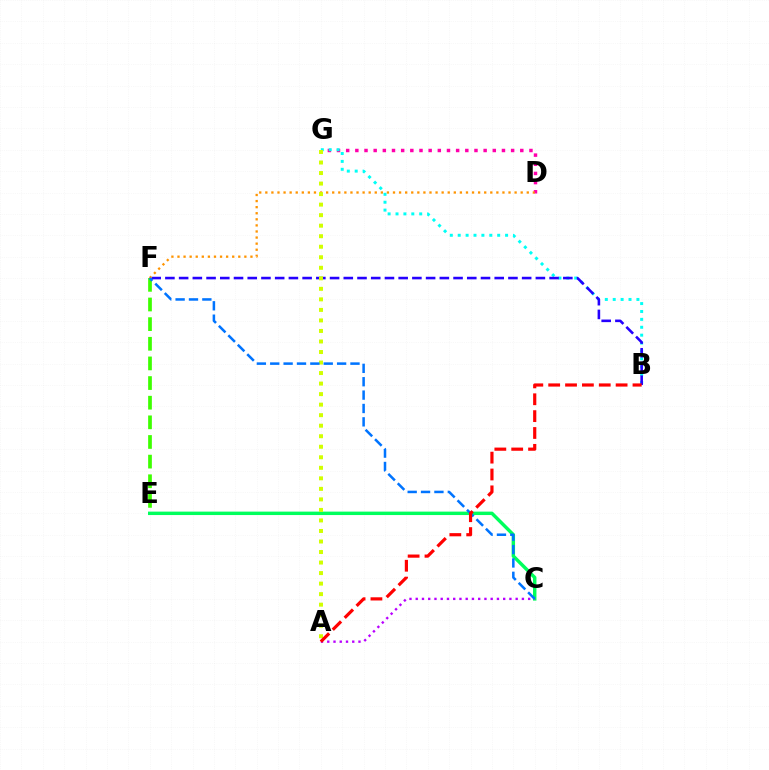{('D', 'G'): [{'color': '#ff00ac', 'line_style': 'dotted', 'thickness': 2.49}], ('B', 'G'): [{'color': '#00fff6', 'line_style': 'dotted', 'thickness': 2.15}], ('E', 'F'): [{'color': '#3dff00', 'line_style': 'dashed', 'thickness': 2.67}], ('B', 'F'): [{'color': '#2500ff', 'line_style': 'dashed', 'thickness': 1.86}], ('D', 'F'): [{'color': '#ff9400', 'line_style': 'dotted', 'thickness': 1.65}], ('C', 'E'): [{'color': '#00ff5c', 'line_style': 'solid', 'thickness': 2.47}], ('A', 'C'): [{'color': '#b900ff', 'line_style': 'dotted', 'thickness': 1.7}], ('A', 'G'): [{'color': '#d1ff00', 'line_style': 'dotted', 'thickness': 2.86}], ('C', 'F'): [{'color': '#0074ff', 'line_style': 'dashed', 'thickness': 1.82}], ('A', 'B'): [{'color': '#ff0000', 'line_style': 'dashed', 'thickness': 2.29}]}